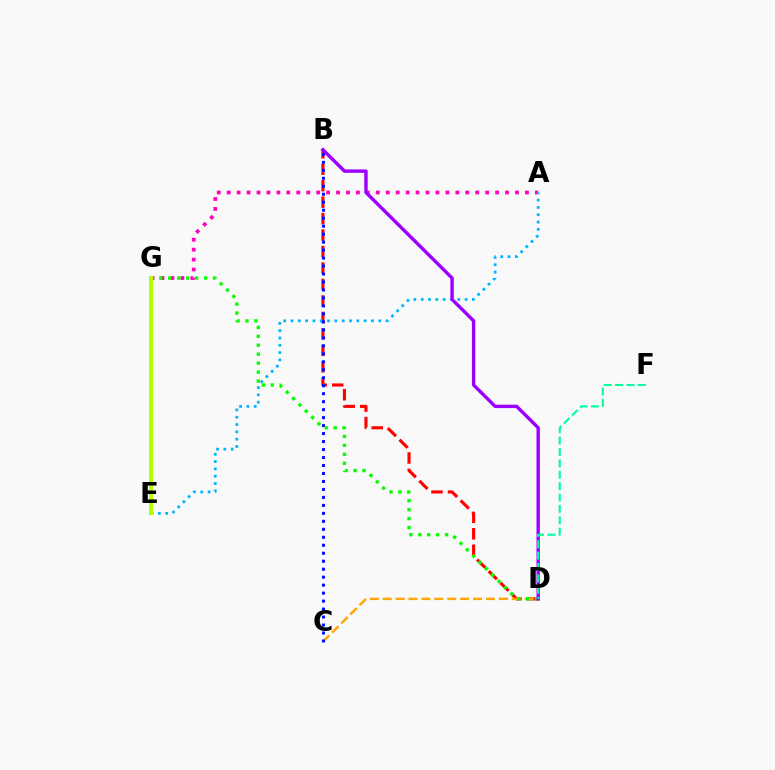{('A', 'G'): [{'color': '#ff00bd', 'line_style': 'dotted', 'thickness': 2.7}], ('B', 'D'): [{'color': '#ff0000', 'line_style': 'dashed', 'thickness': 2.24}, {'color': '#9b00ff', 'line_style': 'solid', 'thickness': 2.45}], ('A', 'E'): [{'color': '#00b5ff', 'line_style': 'dotted', 'thickness': 1.99}], ('C', 'D'): [{'color': '#ffa500', 'line_style': 'dashed', 'thickness': 1.75}], ('B', 'C'): [{'color': '#0010ff', 'line_style': 'dotted', 'thickness': 2.17}], ('D', 'G'): [{'color': '#08ff00', 'line_style': 'dotted', 'thickness': 2.43}], ('D', 'F'): [{'color': '#00ff9d', 'line_style': 'dashed', 'thickness': 1.55}], ('E', 'G'): [{'color': '#b3ff00', 'line_style': 'solid', 'thickness': 2.88}]}